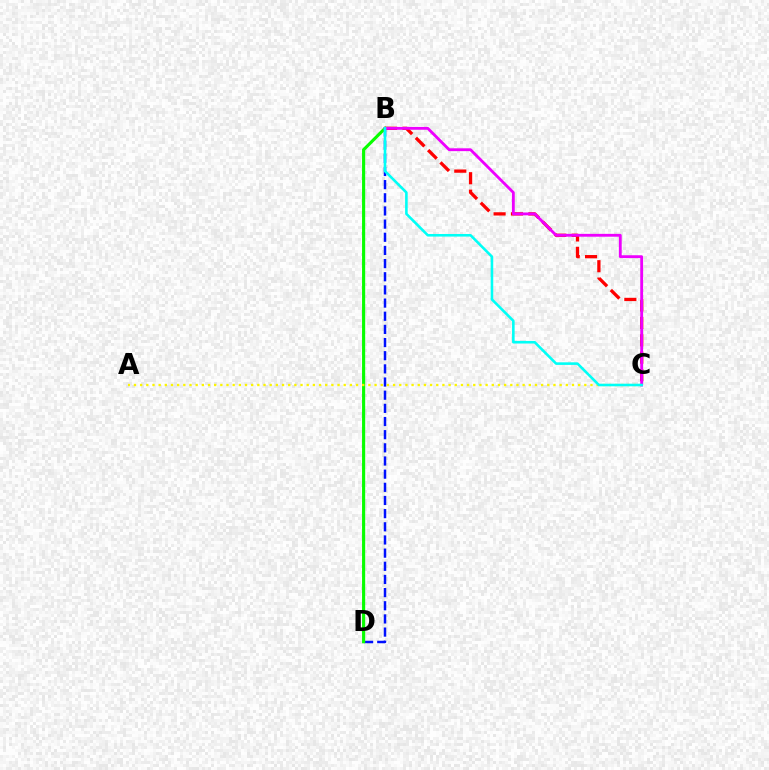{('B', 'D'): [{'color': '#0010ff', 'line_style': 'dashed', 'thickness': 1.79}, {'color': '#08ff00', 'line_style': 'solid', 'thickness': 2.25}], ('B', 'C'): [{'color': '#ff0000', 'line_style': 'dashed', 'thickness': 2.36}, {'color': '#ee00ff', 'line_style': 'solid', 'thickness': 2.05}, {'color': '#00fff6', 'line_style': 'solid', 'thickness': 1.87}], ('A', 'C'): [{'color': '#fcf500', 'line_style': 'dotted', 'thickness': 1.68}]}